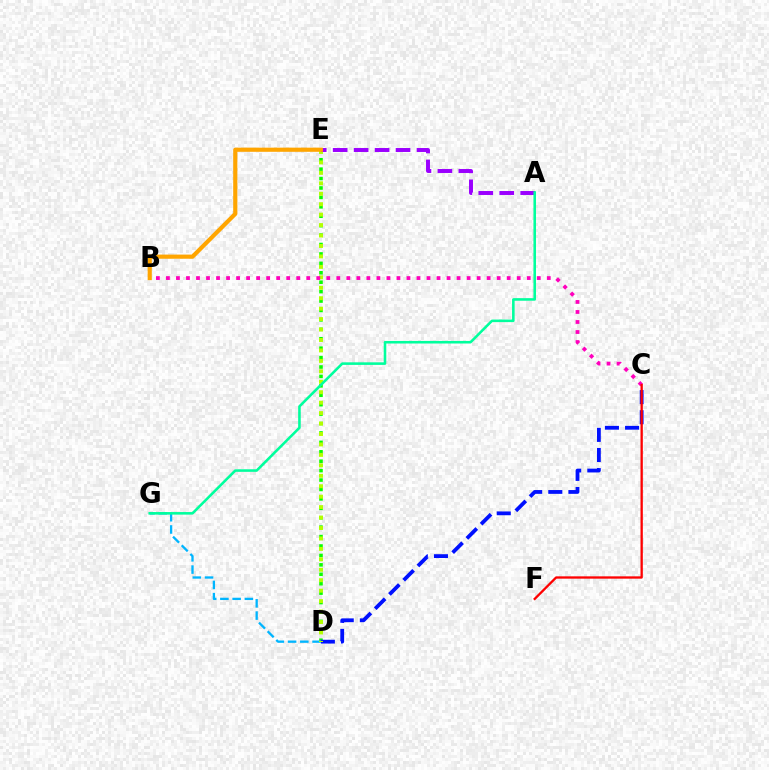{('D', 'E'): [{'color': '#08ff00', 'line_style': 'dotted', 'thickness': 2.56}, {'color': '#b3ff00', 'line_style': 'dotted', 'thickness': 2.84}], ('C', 'D'): [{'color': '#0010ff', 'line_style': 'dashed', 'thickness': 2.74}], ('D', 'G'): [{'color': '#00b5ff', 'line_style': 'dashed', 'thickness': 1.66}], ('B', 'C'): [{'color': '#ff00bd', 'line_style': 'dotted', 'thickness': 2.72}], ('C', 'F'): [{'color': '#ff0000', 'line_style': 'solid', 'thickness': 1.67}], ('A', 'E'): [{'color': '#9b00ff', 'line_style': 'dashed', 'thickness': 2.85}], ('A', 'G'): [{'color': '#00ff9d', 'line_style': 'solid', 'thickness': 1.85}], ('B', 'E'): [{'color': '#ffa500', 'line_style': 'solid', 'thickness': 3.0}]}